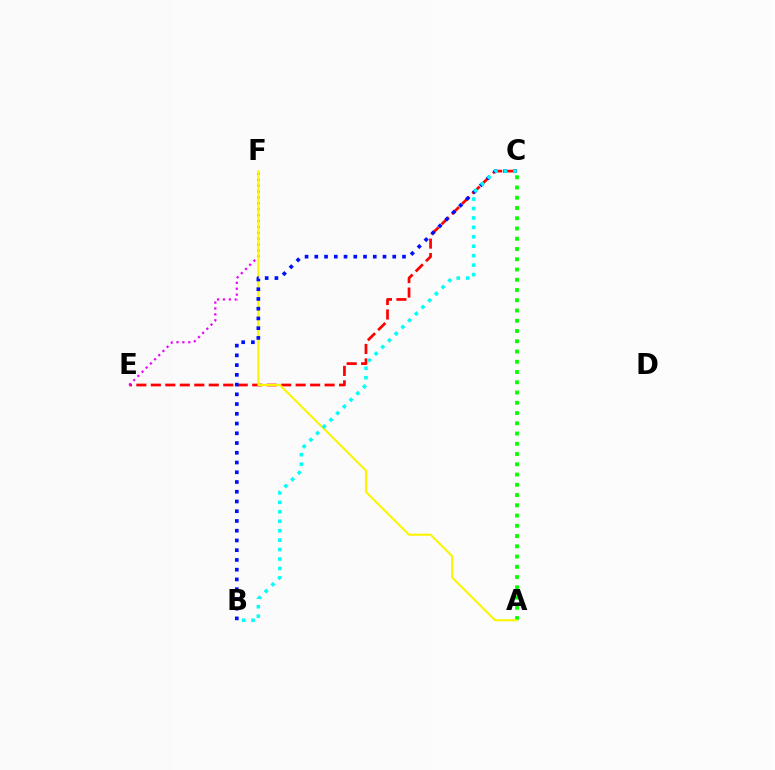{('C', 'E'): [{'color': '#ff0000', 'line_style': 'dashed', 'thickness': 1.97}], ('A', 'C'): [{'color': '#08ff00', 'line_style': 'dotted', 'thickness': 2.79}], ('E', 'F'): [{'color': '#ee00ff', 'line_style': 'dotted', 'thickness': 1.6}], ('A', 'F'): [{'color': '#fcf500', 'line_style': 'solid', 'thickness': 1.51}], ('B', 'C'): [{'color': '#0010ff', 'line_style': 'dotted', 'thickness': 2.65}, {'color': '#00fff6', 'line_style': 'dotted', 'thickness': 2.57}]}